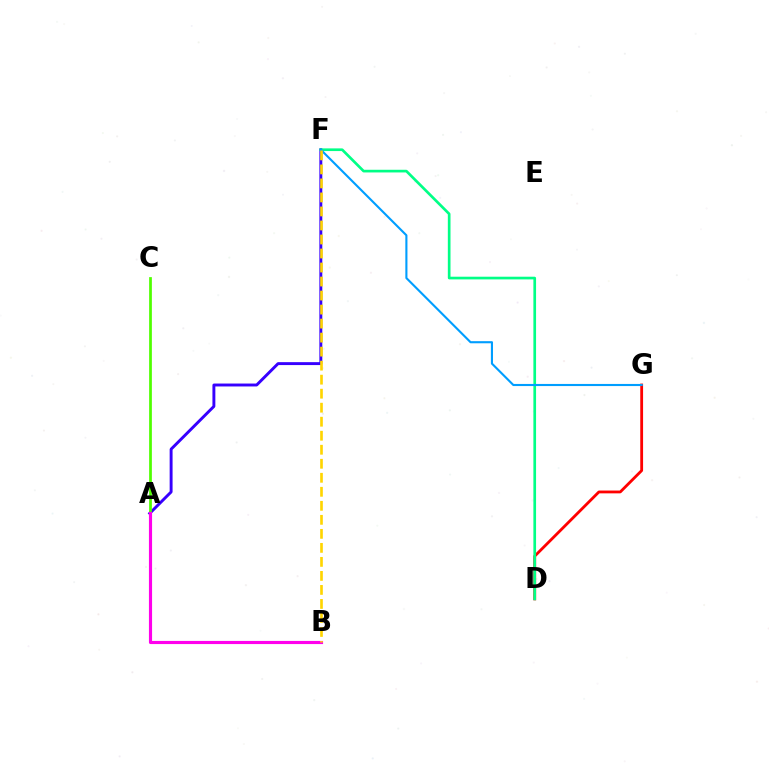{('A', 'F'): [{'color': '#3700ff', 'line_style': 'solid', 'thickness': 2.1}], ('A', 'C'): [{'color': '#4fff00', 'line_style': 'solid', 'thickness': 1.97}], ('D', 'G'): [{'color': '#ff0000', 'line_style': 'solid', 'thickness': 2.02}], ('D', 'F'): [{'color': '#00ff86', 'line_style': 'solid', 'thickness': 1.93}], ('A', 'B'): [{'color': '#ff00ed', 'line_style': 'solid', 'thickness': 2.26}], ('F', 'G'): [{'color': '#009eff', 'line_style': 'solid', 'thickness': 1.52}], ('B', 'F'): [{'color': '#ffd500', 'line_style': 'dashed', 'thickness': 1.9}]}